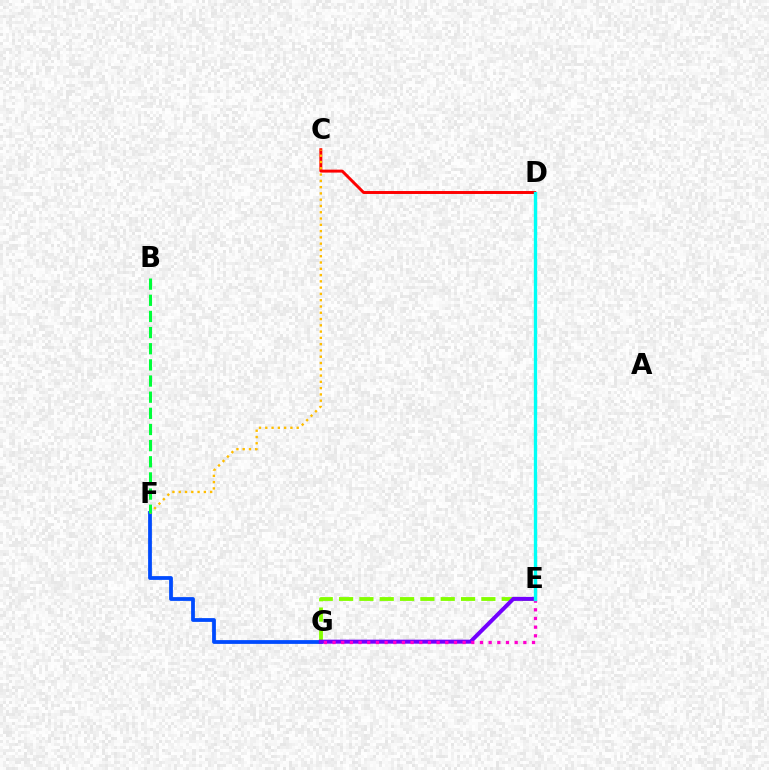{('F', 'G'): [{'color': '#004bff', 'line_style': 'solid', 'thickness': 2.72}], ('E', 'G'): [{'color': '#84ff00', 'line_style': 'dashed', 'thickness': 2.76}, {'color': '#7200ff', 'line_style': 'solid', 'thickness': 2.88}, {'color': '#ff00cf', 'line_style': 'dotted', 'thickness': 2.36}], ('C', 'D'): [{'color': '#ff0000', 'line_style': 'solid', 'thickness': 2.12}], ('C', 'F'): [{'color': '#ffbd00', 'line_style': 'dotted', 'thickness': 1.71}], ('B', 'F'): [{'color': '#00ff39', 'line_style': 'dashed', 'thickness': 2.19}], ('D', 'E'): [{'color': '#00fff6', 'line_style': 'solid', 'thickness': 2.4}]}